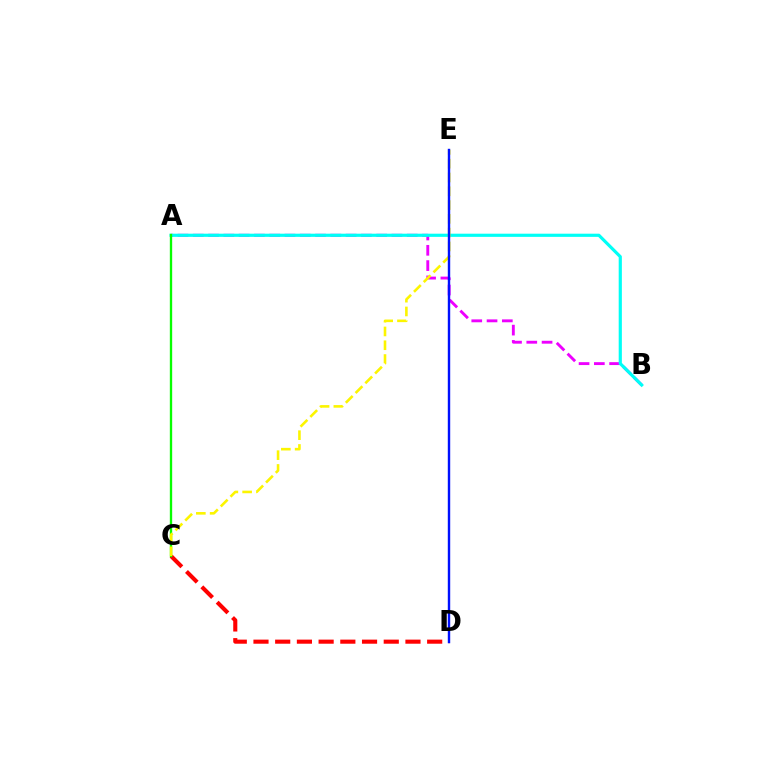{('A', 'B'): [{'color': '#ee00ff', 'line_style': 'dashed', 'thickness': 2.08}, {'color': '#00fff6', 'line_style': 'solid', 'thickness': 2.29}], ('C', 'D'): [{'color': '#ff0000', 'line_style': 'dashed', 'thickness': 2.95}], ('A', 'C'): [{'color': '#08ff00', 'line_style': 'solid', 'thickness': 1.69}], ('C', 'E'): [{'color': '#fcf500', 'line_style': 'dashed', 'thickness': 1.87}], ('D', 'E'): [{'color': '#0010ff', 'line_style': 'solid', 'thickness': 1.74}]}